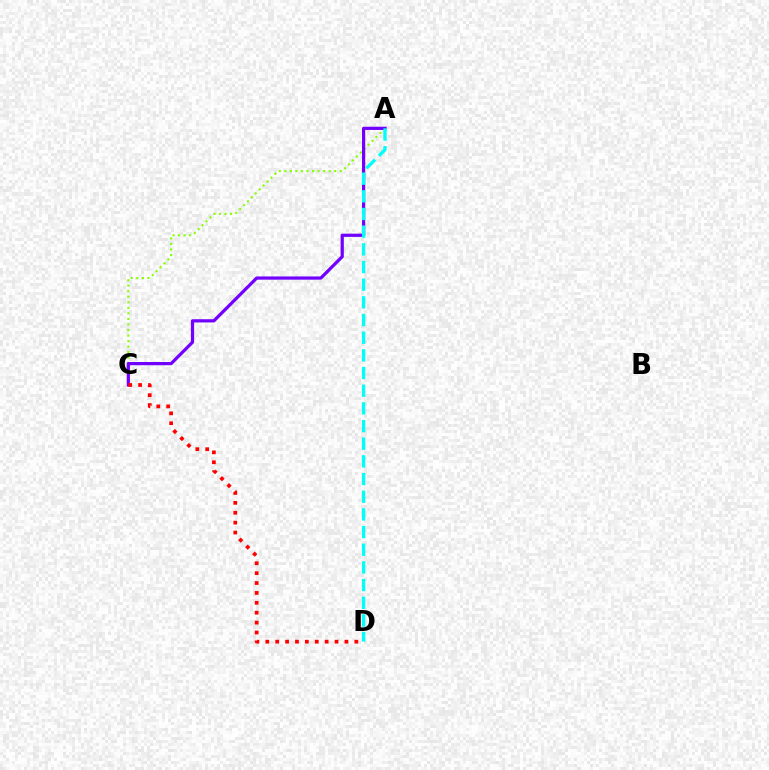{('A', 'C'): [{'color': '#84ff00', 'line_style': 'dotted', 'thickness': 1.5}, {'color': '#7200ff', 'line_style': 'solid', 'thickness': 2.32}], ('A', 'D'): [{'color': '#00fff6', 'line_style': 'dashed', 'thickness': 2.4}], ('C', 'D'): [{'color': '#ff0000', 'line_style': 'dotted', 'thickness': 2.69}]}